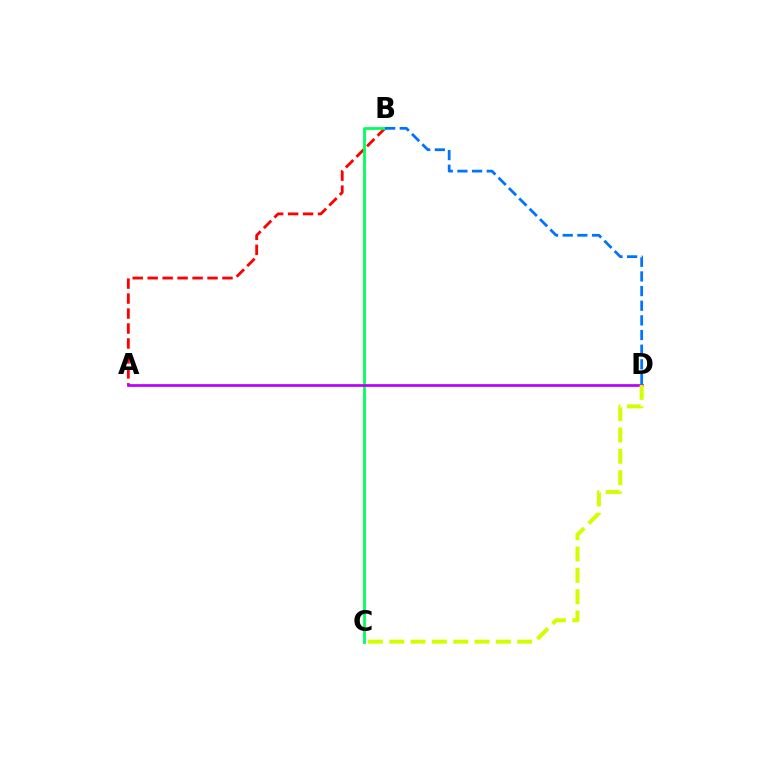{('A', 'B'): [{'color': '#ff0000', 'line_style': 'dashed', 'thickness': 2.03}], ('B', 'C'): [{'color': '#00ff5c', 'line_style': 'solid', 'thickness': 2.0}], ('B', 'D'): [{'color': '#0074ff', 'line_style': 'dashed', 'thickness': 1.99}], ('A', 'D'): [{'color': '#b900ff', 'line_style': 'solid', 'thickness': 1.96}], ('C', 'D'): [{'color': '#d1ff00', 'line_style': 'dashed', 'thickness': 2.9}]}